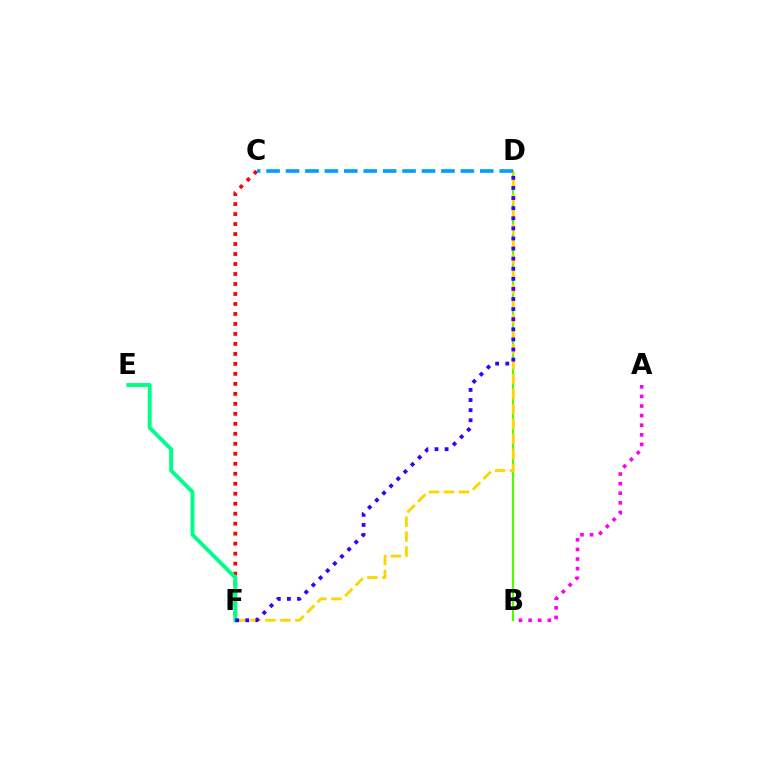{('B', 'D'): [{'color': '#4fff00', 'line_style': 'solid', 'thickness': 1.55}], ('D', 'F'): [{'color': '#ffd500', 'line_style': 'dashed', 'thickness': 2.03}, {'color': '#3700ff', 'line_style': 'dotted', 'thickness': 2.74}], ('C', 'F'): [{'color': '#ff0000', 'line_style': 'dotted', 'thickness': 2.71}], ('C', 'D'): [{'color': '#009eff', 'line_style': 'dashed', 'thickness': 2.64}], ('A', 'B'): [{'color': '#ff00ed', 'line_style': 'dotted', 'thickness': 2.61}], ('E', 'F'): [{'color': '#00ff86', 'line_style': 'solid', 'thickness': 2.82}]}